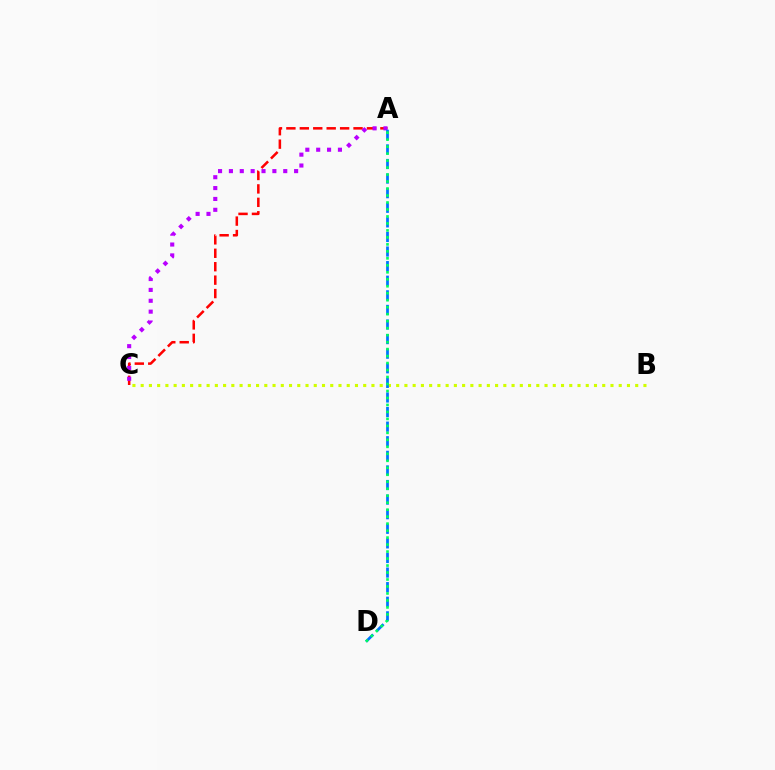{('A', 'C'): [{'color': '#ff0000', 'line_style': 'dashed', 'thickness': 1.82}, {'color': '#b900ff', 'line_style': 'dotted', 'thickness': 2.95}], ('B', 'C'): [{'color': '#d1ff00', 'line_style': 'dotted', 'thickness': 2.24}], ('A', 'D'): [{'color': '#0074ff', 'line_style': 'dashed', 'thickness': 1.98}, {'color': '#00ff5c', 'line_style': 'dotted', 'thickness': 1.9}]}